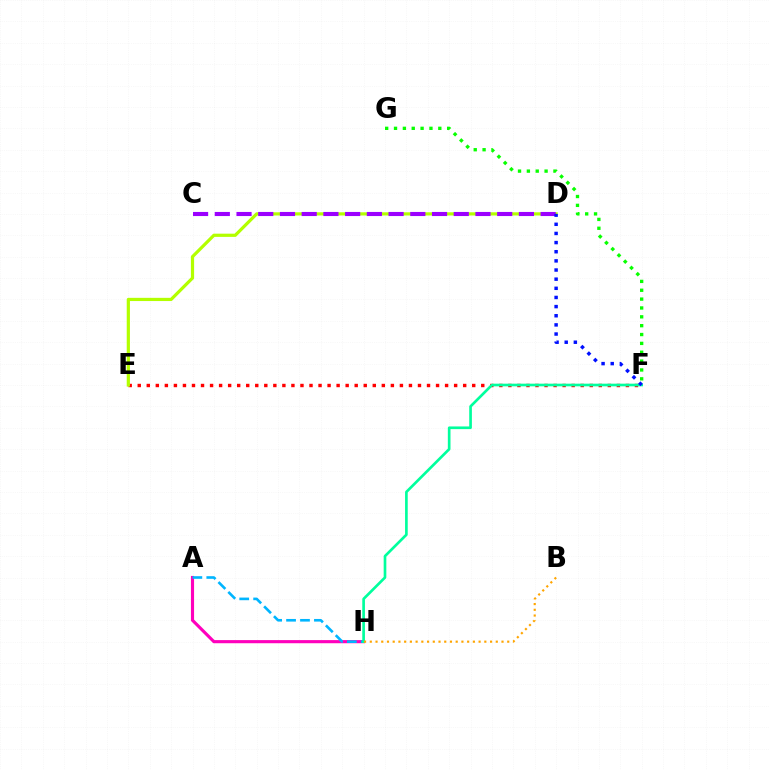{('A', 'H'): [{'color': '#ff00bd', 'line_style': 'solid', 'thickness': 2.25}, {'color': '#00b5ff', 'line_style': 'dashed', 'thickness': 1.89}], ('E', 'F'): [{'color': '#ff0000', 'line_style': 'dotted', 'thickness': 2.46}], ('F', 'G'): [{'color': '#08ff00', 'line_style': 'dotted', 'thickness': 2.41}], ('D', 'E'): [{'color': '#b3ff00', 'line_style': 'solid', 'thickness': 2.31}], ('C', 'D'): [{'color': '#9b00ff', 'line_style': 'dashed', 'thickness': 2.95}], ('F', 'H'): [{'color': '#00ff9d', 'line_style': 'solid', 'thickness': 1.92}], ('D', 'F'): [{'color': '#0010ff', 'line_style': 'dotted', 'thickness': 2.48}], ('B', 'H'): [{'color': '#ffa500', 'line_style': 'dotted', 'thickness': 1.56}]}